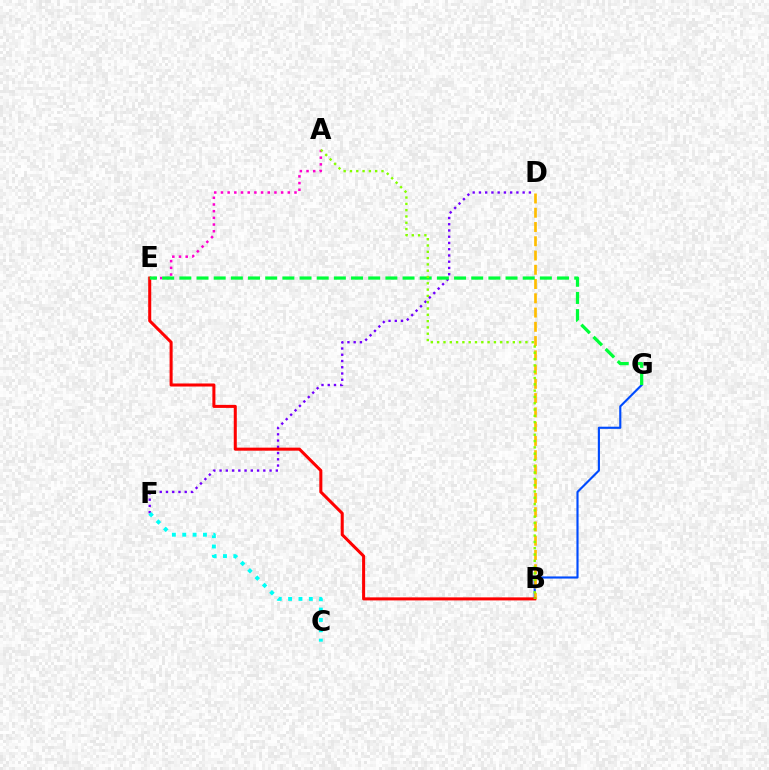{('D', 'F'): [{'color': '#7200ff', 'line_style': 'dotted', 'thickness': 1.7}], ('B', 'G'): [{'color': '#004bff', 'line_style': 'solid', 'thickness': 1.54}], ('B', 'D'): [{'color': '#ffbd00', 'line_style': 'dashed', 'thickness': 1.94}], ('C', 'F'): [{'color': '#00fff6', 'line_style': 'dotted', 'thickness': 2.81}], ('B', 'E'): [{'color': '#ff0000', 'line_style': 'solid', 'thickness': 2.19}], ('A', 'E'): [{'color': '#ff00cf', 'line_style': 'dotted', 'thickness': 1.82}], ('E', 'G'): [{'color': '#00ff39', 'line_style': 'dashed', 'thickness': 2.33}], ('A', 'B'): [{'color': '#84ff00', 'line_style': 'dotted', 'thickness': 1.71}]}